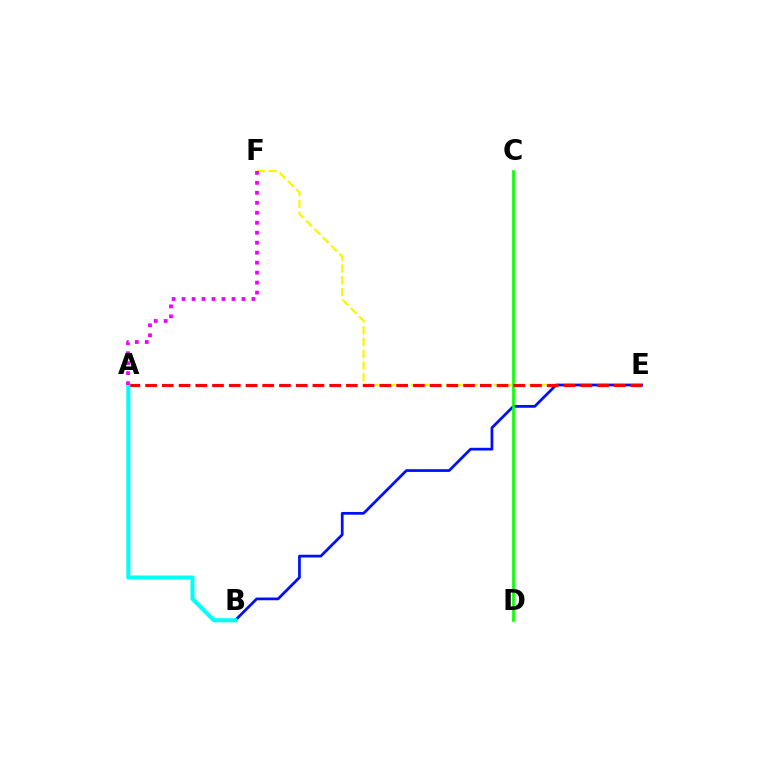{('E', 'F'): [{'color': '#fcf500', 'line_style': 'dashed', 'thickness': 1.6}], ('B', 'E'): [{'color': '#0010ff', 'line_style': 'solid', 'thickness': 1.98}], ('C', 'D'): [{'color': '#08ff00', 'line_style': 'solid', 'thickness': 1.92}], ('A', 'E'): [{'color': '#ff0000', 'line_style': 'dashed', 'thickness': 2.27}], ('A', 'B'): [{'color': '#00fff6', 'line_style': 'solid', 'thickness': 2.92}], ('A', 'F'): [{'color': '#ee00ff', 'line_style': 'dotted', 'thickness': 2.71}]}